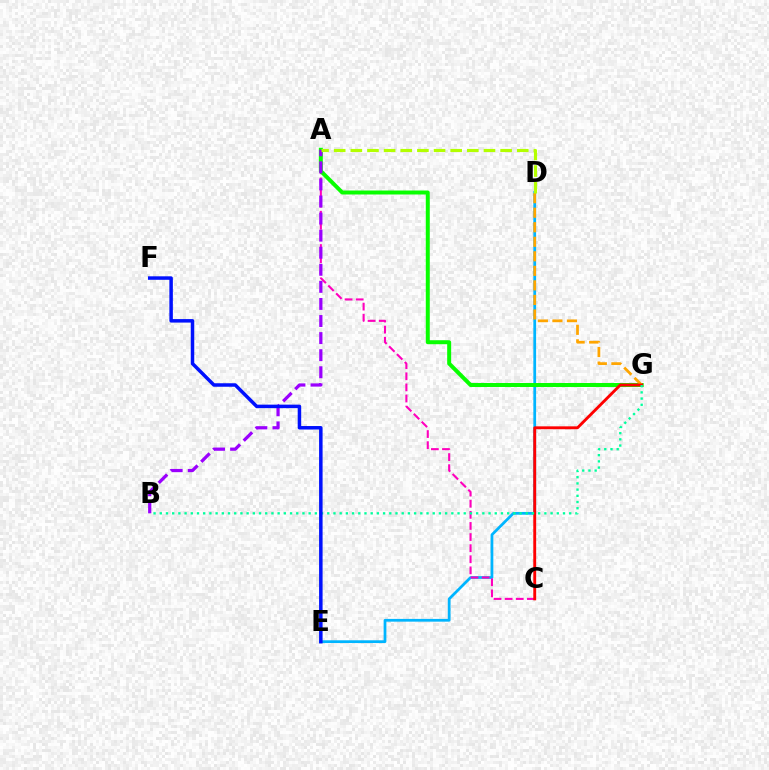{('D', 'E'): [{'color': '#00b5ff', 'line_style': 'solid', 'thickness': 1.98}], ('A', 'C'): [{'color': '#ff00bd', 'line_style': 'dashed', 'thickness': 1.51}], ('A', 'G'): [{'color': '#08ff00', 'line_style': 'solid', 'thickness': 2.86}], ('D', 'G'): [{'color': '#ffa500', 'line_style': 'dashed', 'thickness': 1.97}], ('C', 'G'): [{'color': '#ff0000', 'line_style': 'solid', 'thickness': 2.07}], ('A', 'B'): [{'color': '#9b00ff', 'line_style': 'dashed', 'thickness': 2.32}], ('B', 'G'): [{'color': '#00ff9d', 'line_style': 'dotted', 'thickness': 1.69}], ('A', 'D'): [{'color': '#b3ff00', 'line_style': 'dashed', 'thickness': 2.26}], ('E', 'F'): [{'color': '#0010ff', 'line_style': 'solid', 'thickness': 2.52}]}